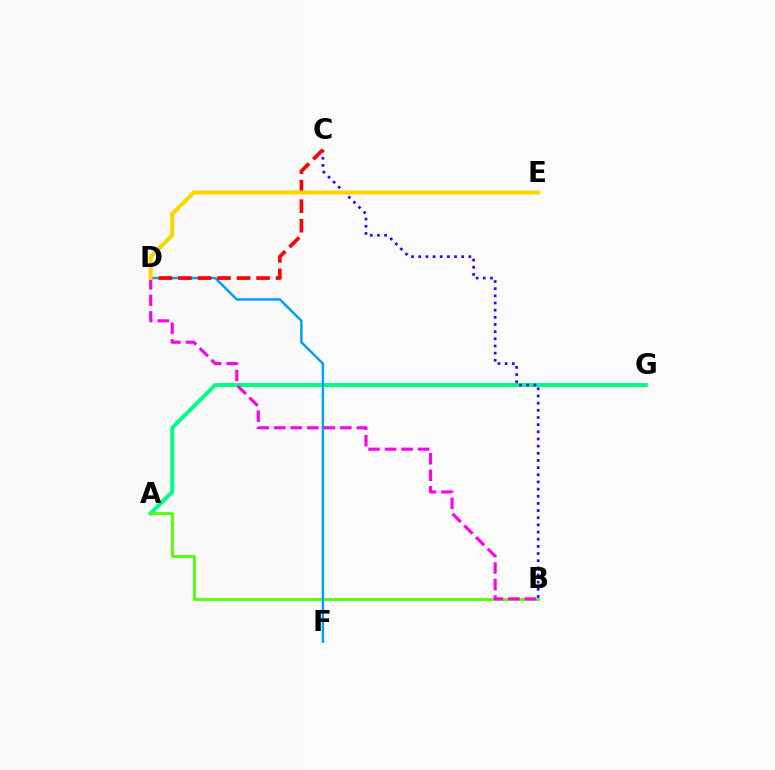{('A', 'G'): [{'color': '#00ff86', 'line_style': 'solid', 'thickness': 2.86}], ('A', 'B'): [{'color': '#4fff00', 'line_style': 'solid', 'thickness': 2.01}], ('D', 'F'): [{'color': '#009eff', 'line_style': 'solid', 'thickness': 1.77}], ('B', 'C'): [{'color': '#3700ff', 'line_style': 'dotted', 'thickness': 1.95}], ('C', 'D'): [{'color': '#ff0000', 'line_style': 'dashed', 'thickness': 2.65}], ('B', 'D'): [{'color': '#ff00ed', 'line_style': 'dashed', 'thickness': 2.24}], ('D', 'E'): [{'color': '#ffd500', 'line_style': 'solid', 'thickness': 2.92}]}